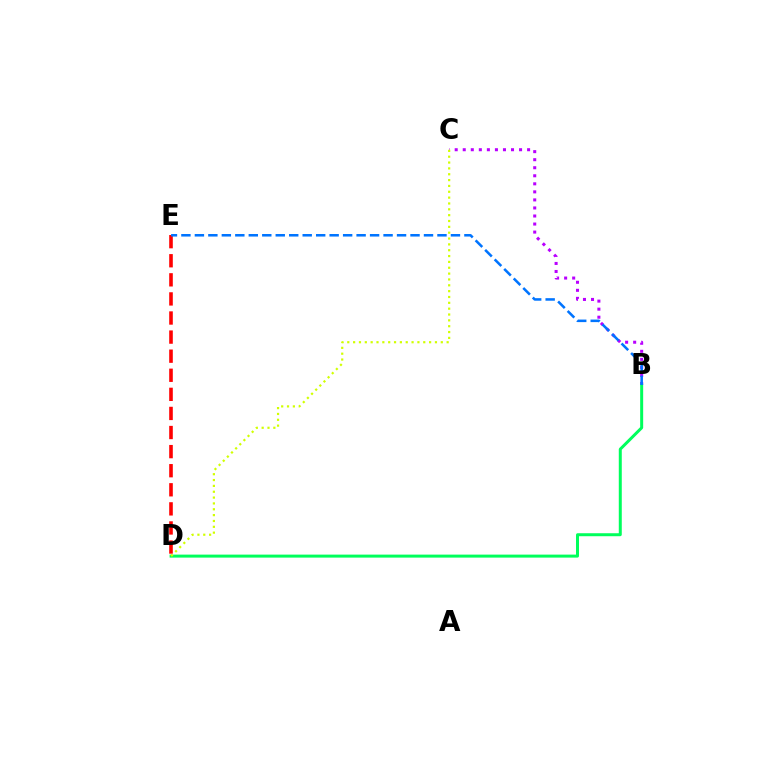{('B', 'C'): [{'color': '#b900ff', 'line_style': 'dotted', 'thickness': 2.19}], ('D', 'E'): [{'color': '#ff0000', 'line_style': 'dashed', 'thickness': 2.59}], ('B', 'D'): [{'color': '#00ff5c', 'line_style': 'solid', 'thickness': 2.15}], ('B', 'E'): [{'color': '#0074ff', 'line_style': 'dashed', 'thickness': 1.83}], ('C', 'D'): [{'color': '#d1ff00', 'line_style': 'dotted', 'thickness': 1.59}]}